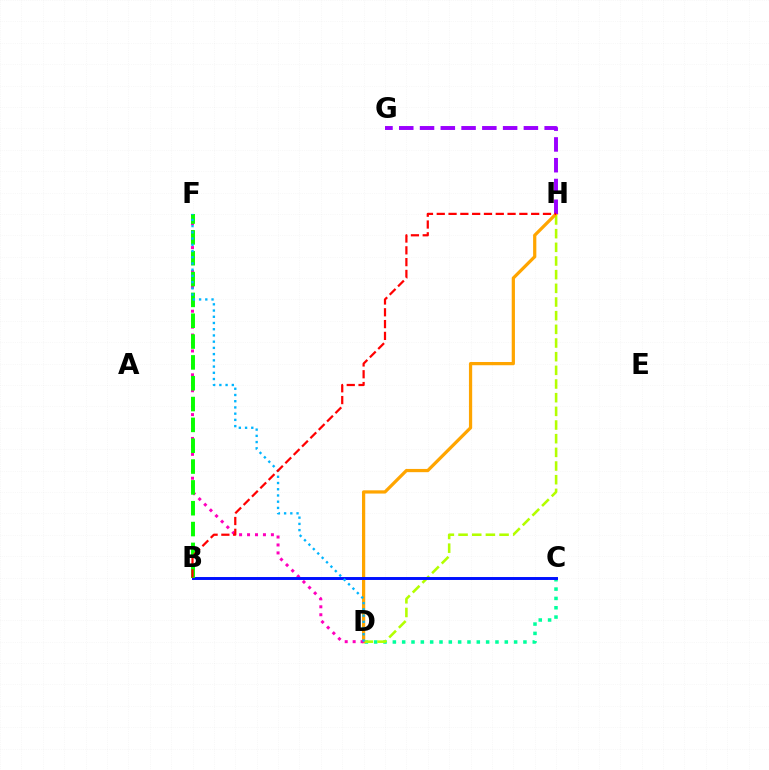{('C', 'D'): [{'color': '#00ff9d', 'line_style': 'dotted', 'thickness': 2.53}], ('D', 'H'): [{'color': '#b3ff00', 'line_style': 'dashed', 'thickness': 1.86}, {'color': '#ffa500', 'line_style': 'solid', 'thickness': 2.33}], ('D', 'F'): [{'color': '#ff00bd', 'line_style': 'dotted', 'thickness': 2.16}, {'color': '#00b5ff', 'line_style': 'dotted', 'thickness': 1.69}], ('G', 'H'): [{'color': '#9b00ff', 'line_style': 'dashed', 'thickness': 2.82}], ('B', 'C'): [{'color': '#0010ff', 'line_style': 'solid', 'thickness': 2.11}], ('B', 'F'): [{'color': '#08ff00', 'line_style': 'dashed', 'thickness': 2.83}], ('B', 'H'): [{'color': '#ff0000', 'line_style': 'dashed', 'thickness': 1.6}]}